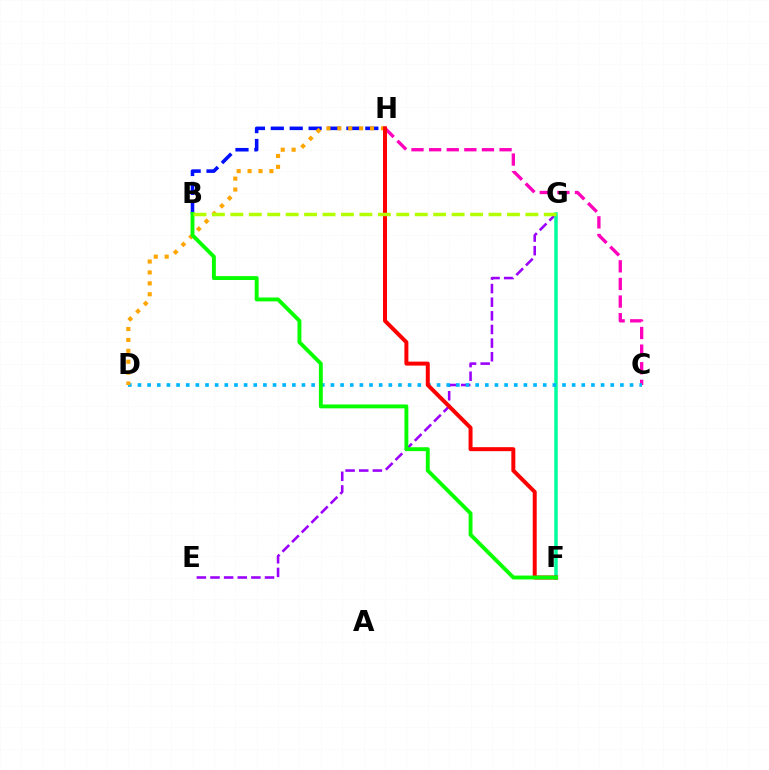{('E', 'G'): [{'color': '#9b00ff', 'line_style': 'dashed', 'thickness': 1.85}], ('F', 'G'): [{'color': '#00ff9d', 'line_style': 'solid', 'thickness': 2.53}], ('B', 'H'): [{'color': '#0010ff', 'line_style': 'dashed', 'thickness': 2.57}], ('C', 'H'): [{'color': '#ff00bd', 'line_style': 'dashed', 'thickness': 2.39}], ('C', 'D'): [{'color': '#00b5ff', 'line_style': 'dotted', 'thickness': 2.62}], ('D', 'H'): [{'color': '#ffa500', 'line_style': 'dotted', 'thickness': 2.96}], ('F', 'H'): [{'color': '#ff0000', 'line_style': 'solid', 'thickness': 2.86}], ('B', 'F'): [{'color': '#08ff00', 'line_style': 'solid', 'thickness': 2.8}], ('B', 'G'): [{'color': '#b3ff00', 'line_style': 'dashed', 'thickness': 2.51}]}